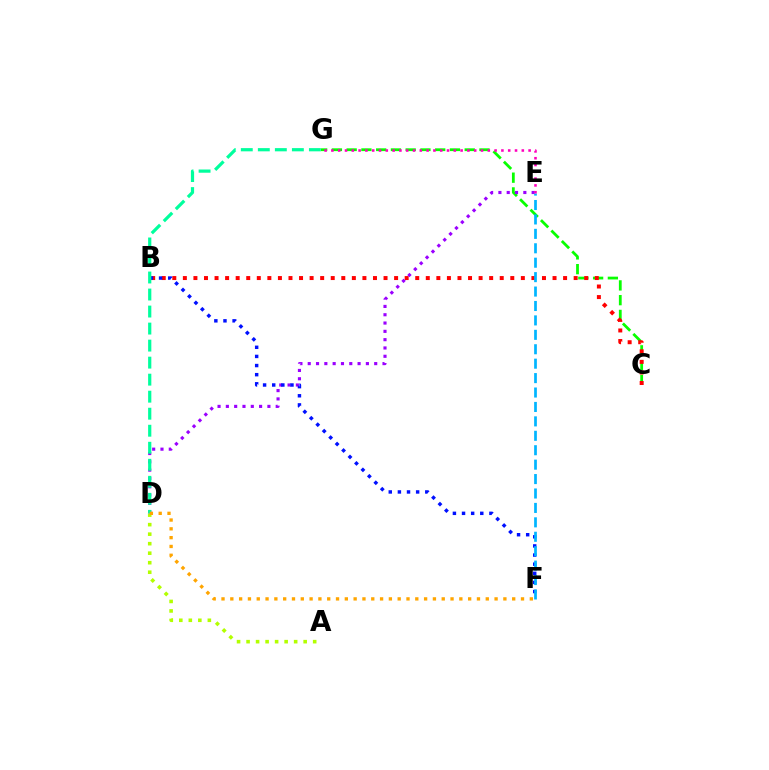{('A', 'D'): [{'color': '#b3ff00', 'line_style': 'dotted', 'thickness': 2.59}], ('C', 'G'): [{'color': '#08ff00', 'line_style': 'dashed', 'thickness': 2.0}], ('B', 'C'): [{'color': '#ff0000', 'line_style': 'dotted', 'thickness': 2.87}], ('D', 'E'): [{'color': '#9b00ff', 'line_style': 'dotted', 'thickness': 2.26}], ('B', 'F'): [{'color': '#0010ff', 'line_style': 'dotted', 'thickness': 2.48}], ('D', 'G'): [{'color': '#00ff9d', 'line_style': 'dashed', 'thickness': 2.31}], ('E', 'F'): [{'color': '#00b5ff', 'line_style': 'dashed', 'thickness': 1.96}], ('D', 'F'): [{'color': '#ffa500', 'line_style': 'dotted', 'thickness': 2.39}], ('E', 'G'): [{'color': '#ff00bd', 'line_style': 'dotted', 'thickness': 1.85}]}